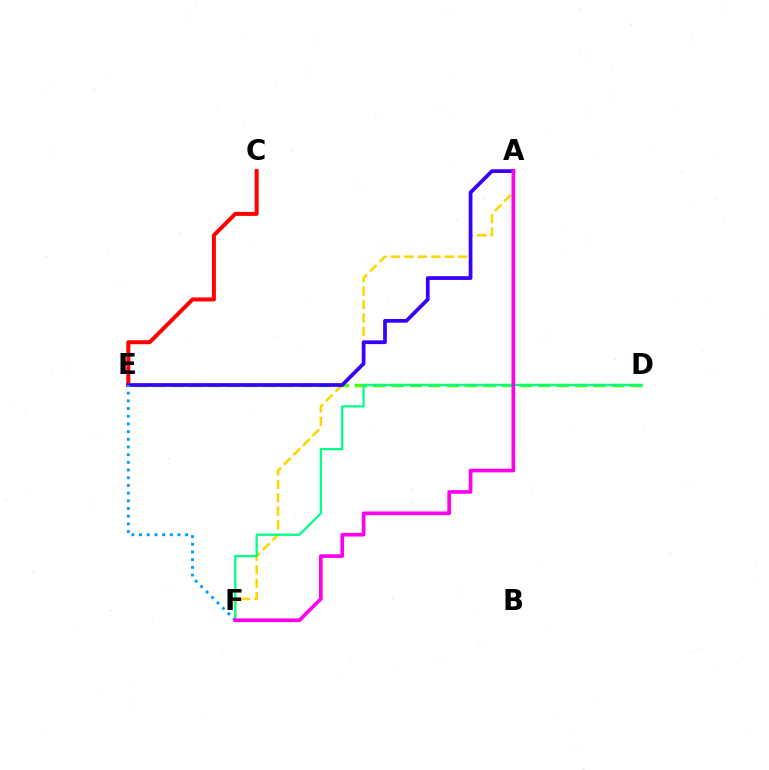{('A', 'F'): [{'color': '#ffd500', 'line_style': 'dashed', 'thickness': 1.83}, {'color': '#ff00ed', 'line_style': 'solid', 'thickness': 2.63}], ('D', 'E'): [{'color': '#4fff00', 'line_style': 'dashed', 'thickness': 2.49}], ('C', 'E'): [{'color': '#ff0000', 'line_style': 'solid', 'thickness': 2.88}], ('A', 'E'): [{'color': '#3700ff', 'line_style': 'solid', 'thickness': 2.69}], ('D', 'F'): [{'color': '#00ff86', 'line_style': 'solid', 'thickness': 1.63}], ('E', 'F'): [{'color': '#009eff', 'line_style': 'dotted', 'thickness': 2.09}]}